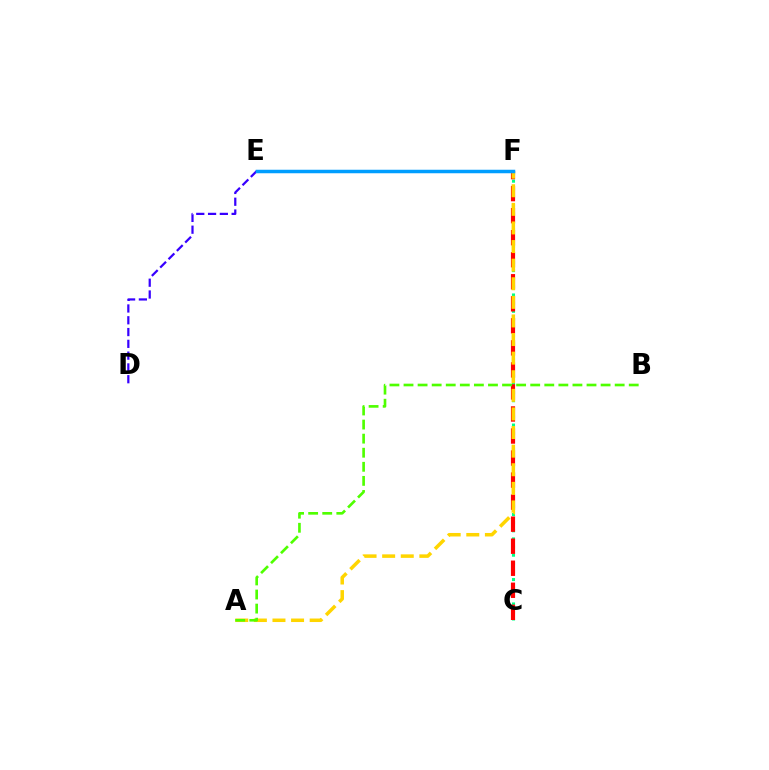{('E', 'F'): [{'color': '#ff00ed', 'line_style': 'solid', 'thickness': 1.95}, {'color': '#009eff', 'line_style': 'solid', 'thickness': 2.52}], ('C', 'F'): [{'color': '#00ff86', 'line_style': 'dotted', 'thickness': 2.21}, {'color': '#ff0000', 'line_style': 'dashed', 'thickness': 2.99}], ('A', 'F'): [{'color': '#ffd500', 'line_style': 'dashed', 'thickness': 2.53}], ('D', 'E'): [{'color': '#3700ff', 'line_style': 'dashed', 'thickness': 1.6}], ('A', 'B'): [{'color': '#4fff00', 'line_style': 'dashed', 'thickness': 1.91}]}